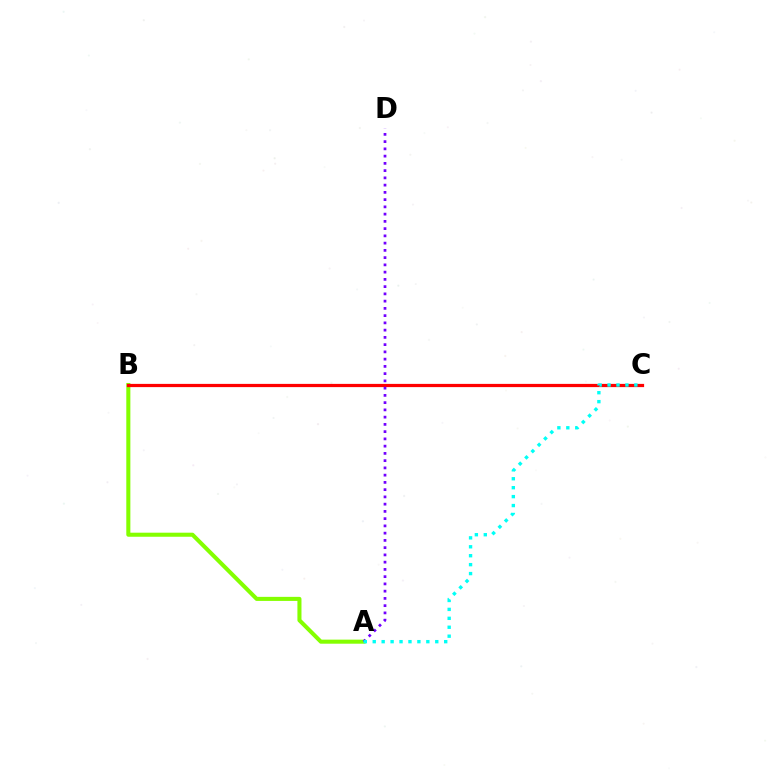{('A', 'B'): [{'color': '#84ff00', 'line_style': 'solid', 'thickness': 2.92}], ('B', 'C'): [{'color': '#ff0000', 'line_style': 'solid', 'thickness': 2.32}], ('A', 'D'): [{'color': '#7200ff', 'line_style': 'dotted', 'thickness': 1.97}], ('A', 'C'): [{'color': '#00fff6', 'line_style': 'dotted', 'thickness': 2.43}]}